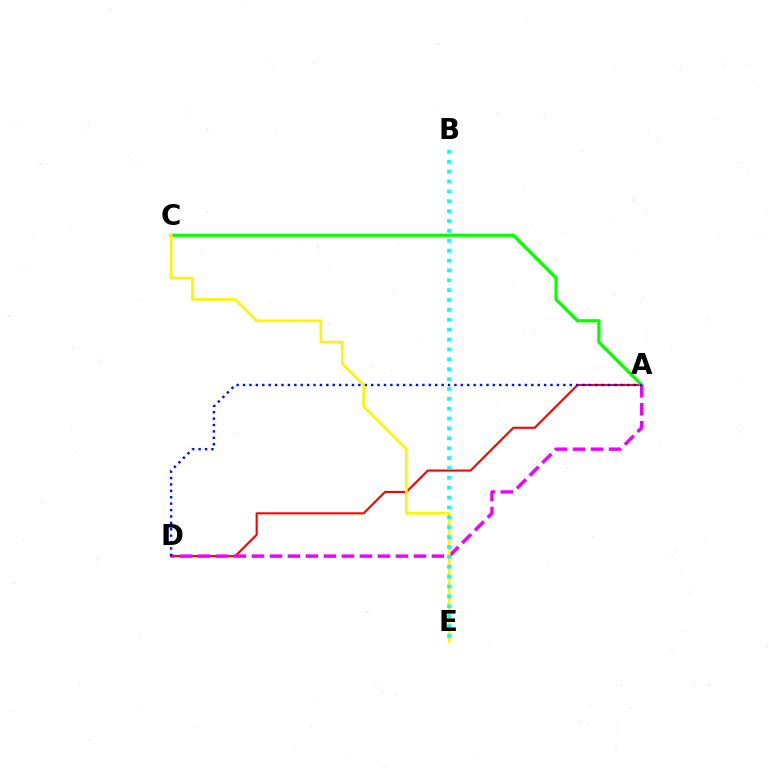{('A', 'D'): [{'color': '#ff0000', 'line_style': 'solid', 'thickness': 1.51}, {'color': '#ee00ff', 'line_style': 'dashed', 'thickness': 2.44}, {'color': '#0010ff', 'line_style': 'dotted', 'thickness': 1.74}], ('A', 'C'): [{'color': '#08ff00', 'line_style': 'solid', 'thickness': 2.35}], ('C', 'E'): [{'color': '#fcf500', 'line_style': 'solid', 'thickness': 1.9}], ('B', 'E'): [{'color': '#00fff6', 'line_style': 'dotted', 'thickness': 2.68}]}